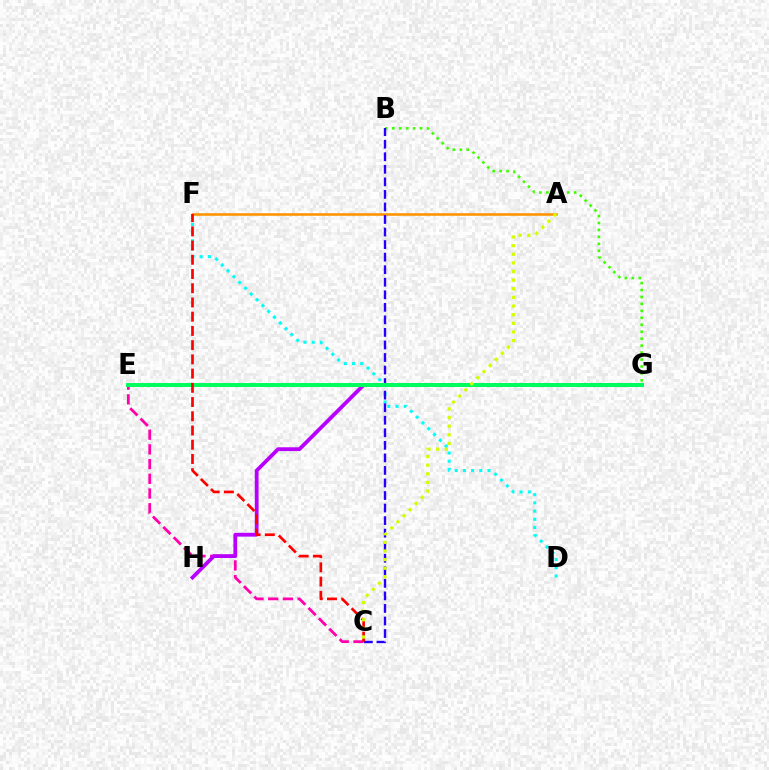{('A', 'F'): [{'color': '#ff9400', 'line_style': 'solid', 'thickness': 1.86}], ('C', 'E'): [{'color': '#ff00ac', 'line_style': 'dashed', 'thickness': 2.0}], ('E', 'G'): [{'color': '#0074ff', 'line_style': 'dashed', 'thickness': 1.65}, {'color': '#00ff5c', 'line_style': 'solid', 'thickness': 2.83}], ('D', 'F'): [{'color': '#00fff6', 'line_style': 'dotted', 'thickness': 2.23}], ('B', 'G'): [{'color': '#3dff00', 'line_style': 'dotted', 'thickness': 1.89}], ('B', 'C'): [{'color': '#2500ff', 'line_style': 'dashed', 'thickness': 1.7}], ('G', 'H'): [{'color': '#b900ff', 'line_style': 'solid', 'thickness': 2.73}], ('C', 'F'): [{'color': '#ff0000', 'line_style': 'dashed', 'thickness': 1.93}], ('A', 'C'): [{'color': '#d1ff00', 'line_style': 'dotted', 'thickness': 2.34}]}